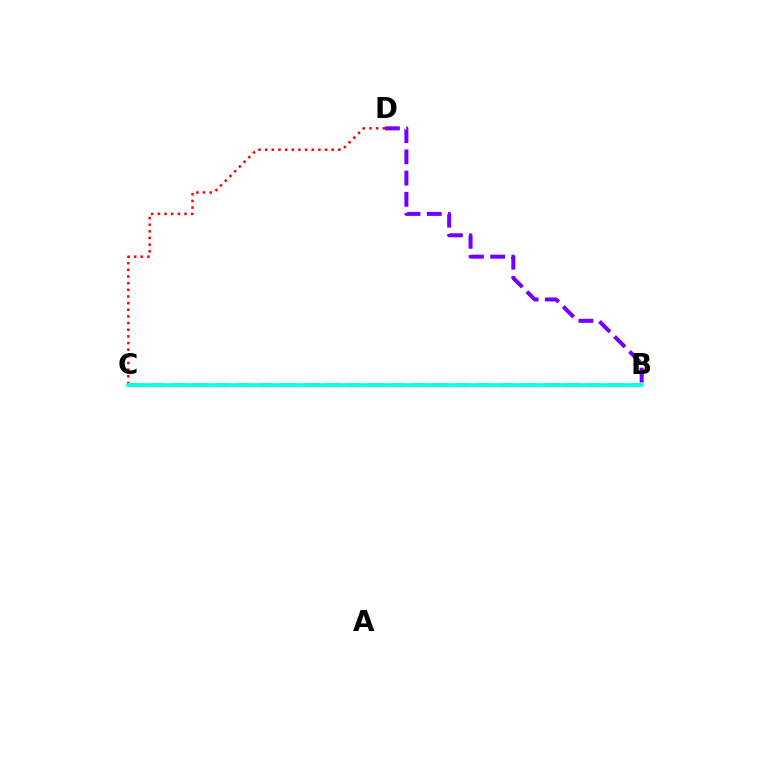{('C', 'D'): [{'color': '#ff0000', 'line_style': 'dotted', 'thickness': 1.81}], ('B', 'C'): [{'color': '#84ff00', 'line_style': 'dashed', 'thickness': 2.96}, {'color': '#00fff6', 'line_style': 'solid', 'thickness': 2.56}], ('B', 'D'): [{'color': '#7200ff', 'line_style': 'dashed', 'thickness': 2.88}]}